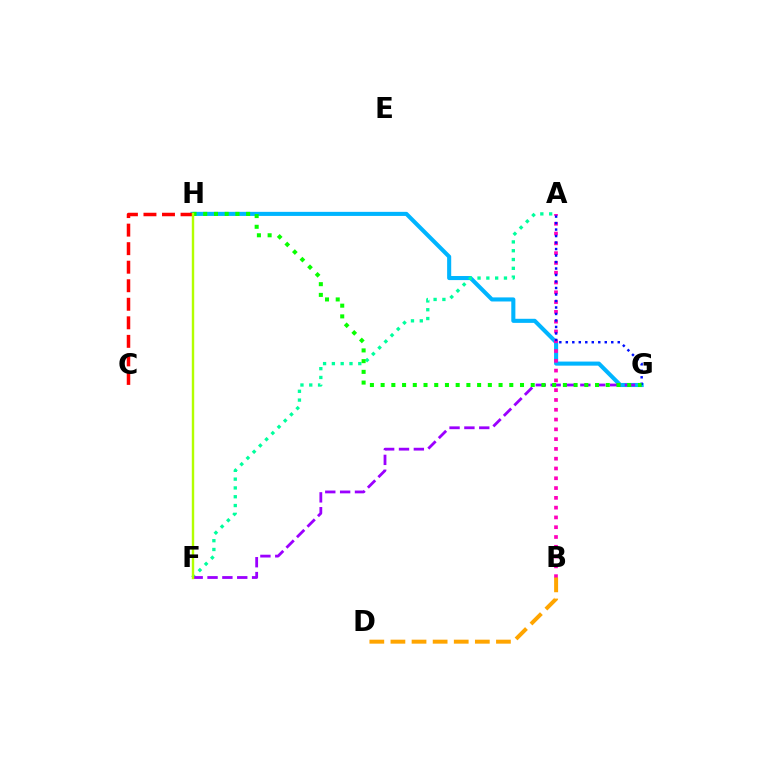{('G', 'H'): [{'color': '#00b5ff', 'line_style': 'solid', 'thickness': 2.94}, {'color': '#08ff00', 'line_style': 'dotted', 'thickness': 2.91}], ('A', 'F'): [{'color': '#00ff9d', 'line_style': 'dotted', 'thickness': 2.39}], ('C', 'H'): [{'color': '#ff0000', 'line_style': 'dashed', 'thickness': 2.52}], ('F', 'G'): [{'color': '#9b00ff', 'line_style': 'dashed', 'thickness': 2.02}], ('A', 'B'): [{'color': '#ff00bd', 'line_style': 'dotted', 'thickness': 2.66}], ('B', 'D'): [{'color': '#ffa500', 'line_style': 'dashed', 'thickness': 2.87}], ('A', 'G'): [{'color': '#0010ff', 'line_style': 'dotted', 'thickness': 1.76}], ('F', 'H'): [{'color': '#b3ff00', 'line_style': 'solid', 'thickness': 1.74}]}